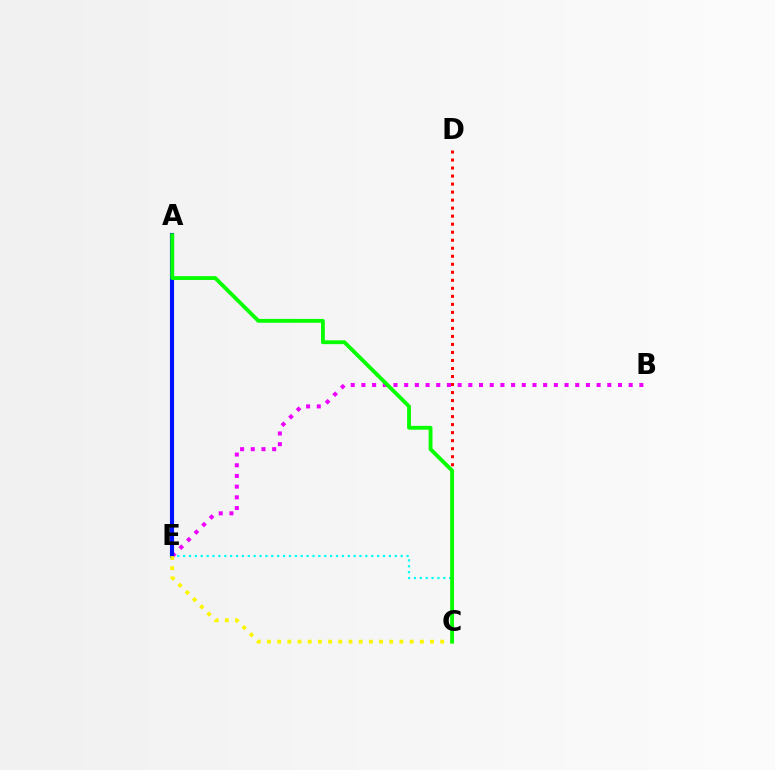{('C', 'E'): [{'color': '#00fff6', 'line_style': 'dotted', 'thickness': 1.6}, {'color': '#fcf500', 'line_style': 'dotted', 'thickness': 2.77}], ('C', 'D'): [{'color': '#ff0000', 'line_style': 'dotted', 'thickness': 2.18}], ('B', 'E'): [{'color': '#ee00ff', 'line_style': 'dotted', 'thickness': 2.9}], ('A', 'E'): [{'color': '#0010ff', 'line_style': 'solid', 'thickness': 2.96}], ('A', 'C'): [{'color': '#08ff00', 'line_style': 'solid', 'thickness': 2.77}]}